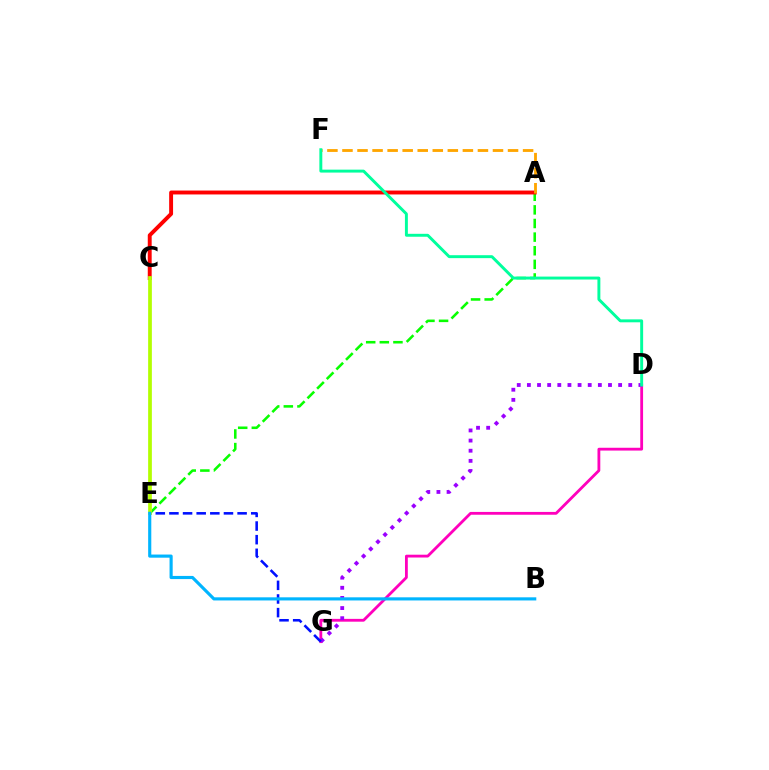{('A', 'E'): [{'color': '#08ff00', 'line_style': 'dashed', 'thickness': 1.85}], ('D', 'G'): [{'color': '#ff00bd', 'line_style': 'solid', 'thickness': 2.02}, {'color': '#9b00ff', 'line_style': 'dotted', 'thickness': 2.75}], ('A', 'C'): [{'color': '#ff0000', 'line_style': 'solid', 'thickness': 2.81}], ('E', 'G'): [{'color': '#0010ff', 'line_style': 'dashed', 'thickness': 1.85}], ('A', 'F'): [{'color': '#ffa500', 'line_style': 'dashed', 'thickness': 2.04}], ('C', 'E'): [{'color': '#b3ff00', 'line_style': 'solid', 'thickness': 2.68}], ('B', 'E'): [{'color': '#00b5ff', 'line_style': 'solid', 'thickness': 2.26}], ('D', 'F'): [{'color': '#00ff9d', 'line_style': 'solid', 'thickness': 2.11}]}